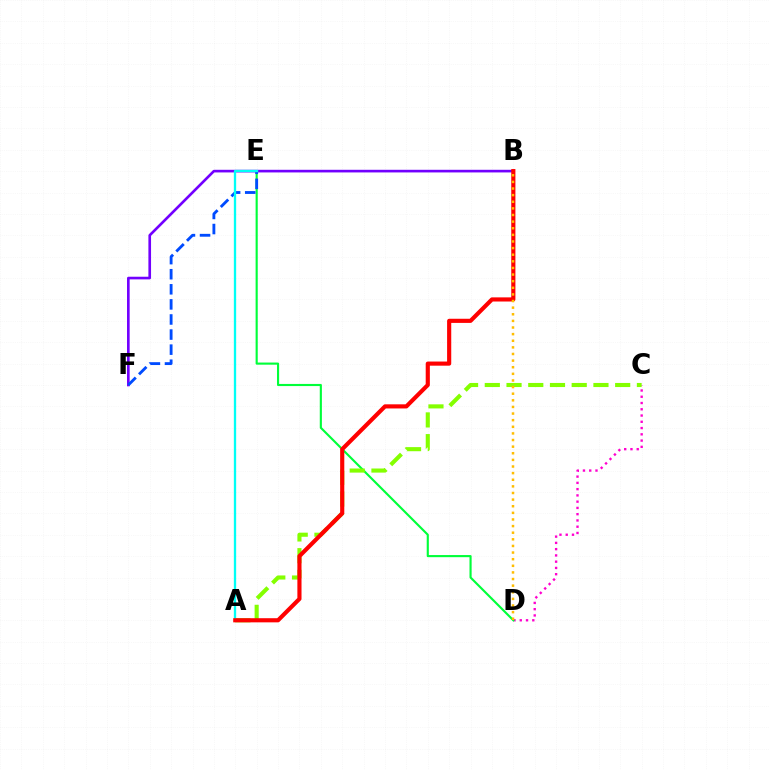{('C', 'D'): [{'color': '#ff00cf', 'line_style': 'dotted', 'thickness': 1.7}], ('D', 'E'): [{'color': '#00ff39', 'line_style': 'solid', 'thickness': 1.53}], ('A', 'C'): [{'color': '#84ff00', 'line_style': 'dashed', 'thickness': 2.95}], ('B', 'F'): [{'color': '#7200ff', 'line_style': 'solid', 'thickness': 1.91}], ('E', 'F'): [{'color': '#004bff', 'line_style': 'dashed', 'thickness': 2.05}], ('A', 'E'): [{'color': '#00fff6', 'line_style': 'solid', 'thickness': 1.66}], ('A', 'B'): [{'color': '#ff0000', 'line_style': 'solid', 'thickness': 2.98}], ('B', 'D'): [{'color': '#ffbd00', 'line_style': 'dotted', 'thickness': 1.8}]}